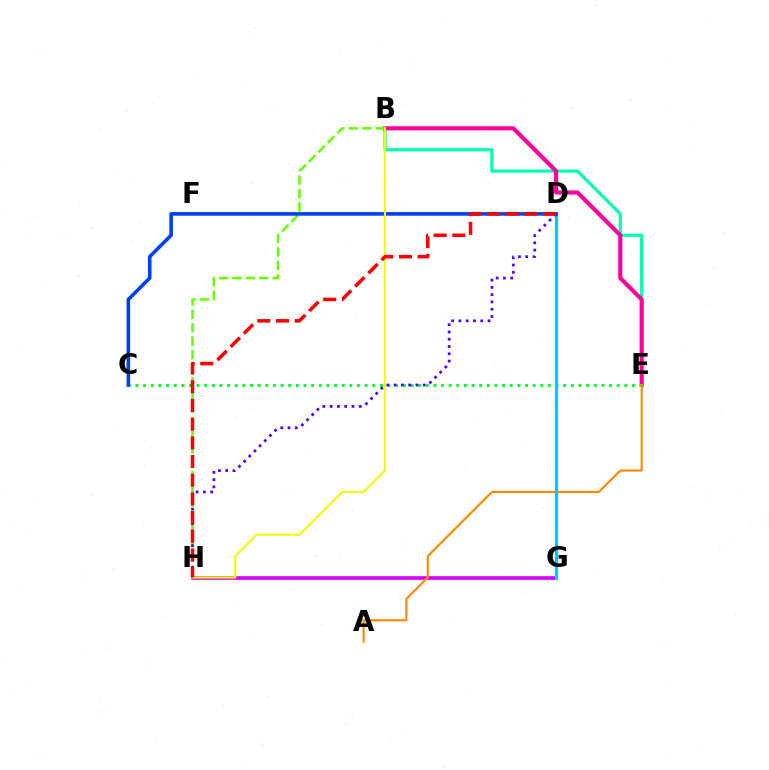{('B', 'E'): [{'color': '#00ffaf', 'line_style': 'solid', 'thickness': 2.31}, {'color': '#ff00a0', 'line_style': 'solid', 'thickness': 2.97}], ('C', 'E'): [{'color': '#00ff27', 'line_style': 'dotted', 'thickness': 2.08}], ('G', 'H'): [{'color': '#d600ff', 'line_style': 'solid', 'thickness': 2.62}], ('A', 'E'): [{'color': '#ff8800', 'line_style': 'solid', 'thickness': 1.53}], ('B', 'H'): [{'color': '#66ff00', 'line_style': 'dashed', 'thickness': 1.83}, {'color': '#eeff00', 'line_style': 'solid', 'thickness': 1.55}], ('D', 'G'): [{'color': '#00c7ff', 'line_style': 'solid', 'thickness': 2.35}], ('C', 'D'): [{'color': '#003fff', 'line_style': 'solid', 'thickness': 2.59}], ('D', 'H'): [{'color': '#4f00ff', 'line_style': 'dotted', 'thickness': 1.98}, {'color': '#ff0000', 'line_style': 'dashed', 'thickness': 2.54}]}